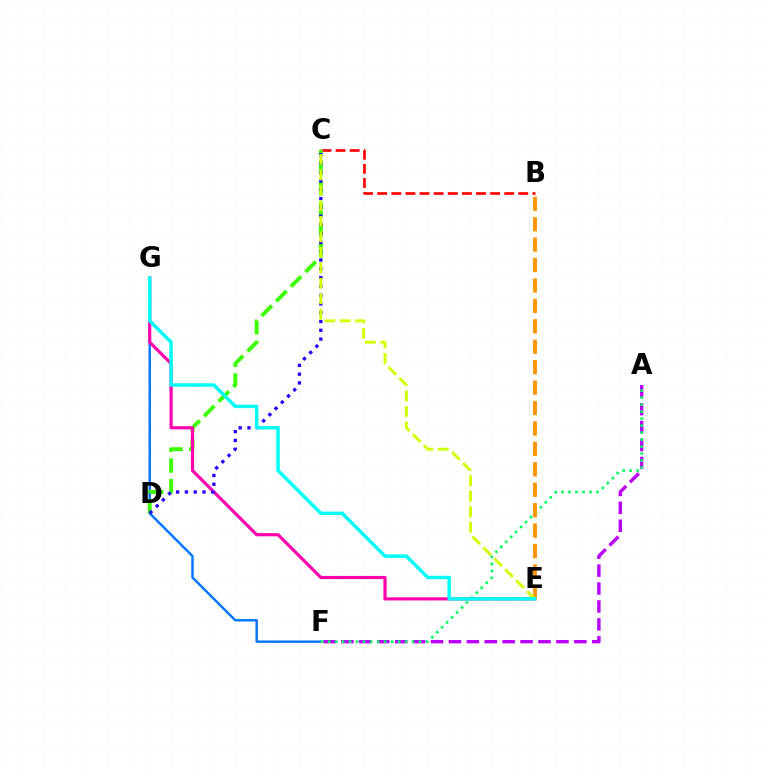{('F', 'G'): [{'color': '#0074ff', 'line_style': 'solid', 'thickness': 1.73}], ('A', 'F'): [{'color': '#b900ff', 'line_style': 'dashed', 'thickness': 2.43}, {'color': '#00ff5c', 'line_style': 'dotted', 'thickness': 1.9}], ('B', 'C'): [{'color': '#ff0000', 'line_style': 'dashed', 'thickness': 1.92}], ('C', 'D'): [{'color': '#3dff00', 'line_style': 'dashed', 'thickness': 2.81}, {'color': '#2500ff', 'line_style': 'dotted', 'thickness': 2.39}], ('E', 'G'): [{'color': '#ff00ac', 'line_style': 'solid', 'thickness': 2.28}, {'color': '#00fff6', 'line_style': 'solid', 'thickness': 2.48}], ('B', 'E'): [{'color': '#ff9400', 'line_style': 'dashed', 'thickness': 2.77}], ('C', 'E'): [{'color': '#d1ff00', 'line_style': 'dashed', 'thickness': 2.1}]}